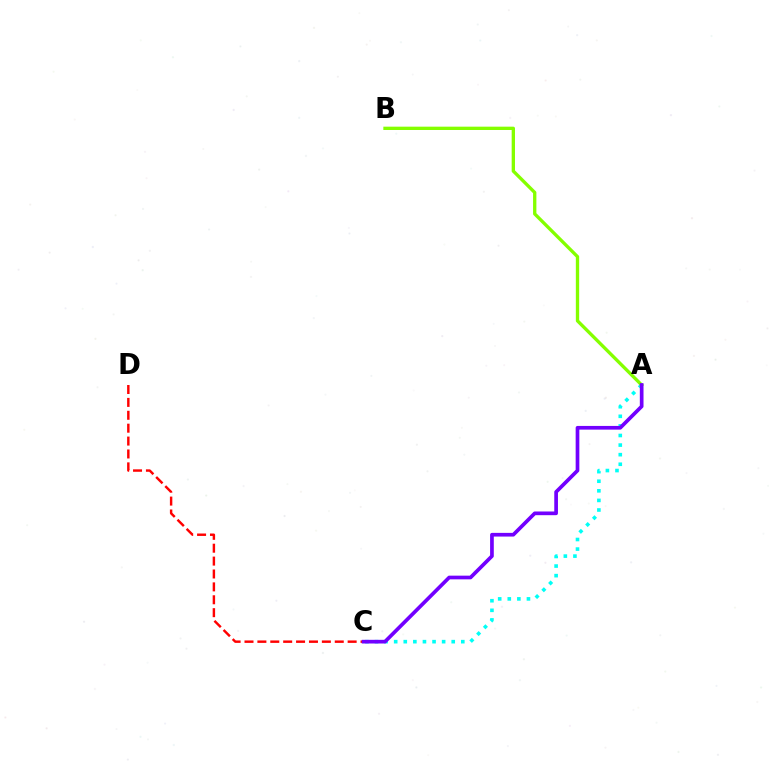{('C', 'D'): [{'color': '#ff0000', 'line_style': 'dashed', 'thickness': 1.75}], ('A', 'C'): [{'color': '#00fff6', 'line_style': 'dotted', 'thickness': 2.61}, {'color': '#7200ff', 'line_style': 'solid', 'thickness': 2.66}], ('A', 'B'): [{'color': '#84ff00', 'line_style': 'solid', 'thickness': 2.4}]}